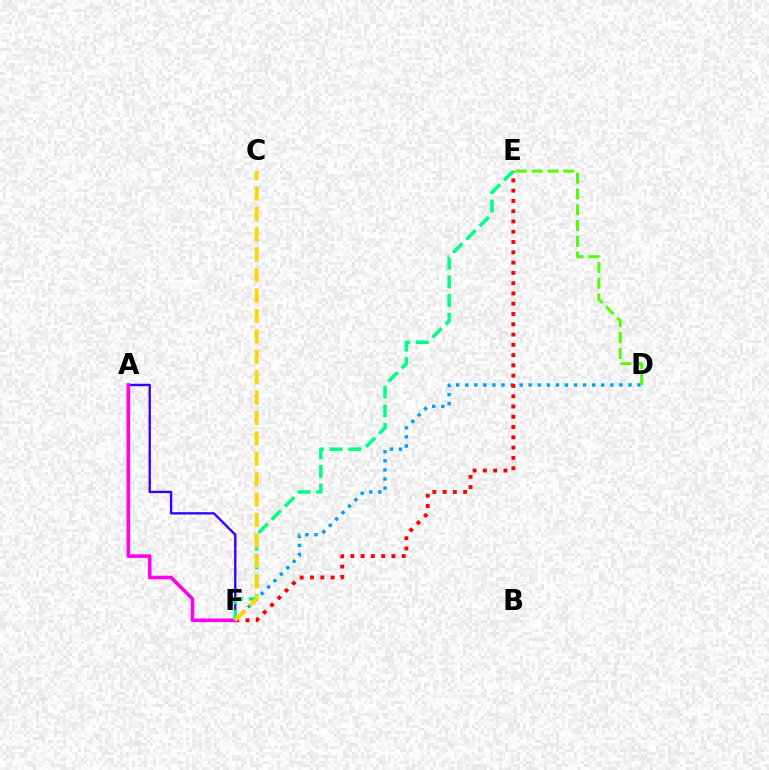{('D', 'F'): [{'color': '#009eff', 'line_style': 'dotted', 'thickness': 2.46}], ('E', 'F'): [{'color': '#ff0000', 'line_style': 'dotted', 'thickness': 2.79}, {'color': '#00ff86', 'line_style': 'dashed', 'thickness': 2.54}], ('A', 'F'): [{'color': '#3700ff', 'line_style': 'solid', 'thickness': 1.7}, {'color': '#ff00ed', 'line_style': 'solid', 'thickness': 2.57}], ('C', 'F'): [{'color': '#ffd500', 'line_style': 'dashed', 'thickness': 2.77}], ('D', 'E'): [{'color': '#4fff00', 'line_style': 'dashed', 'thickness': 2.15}]}